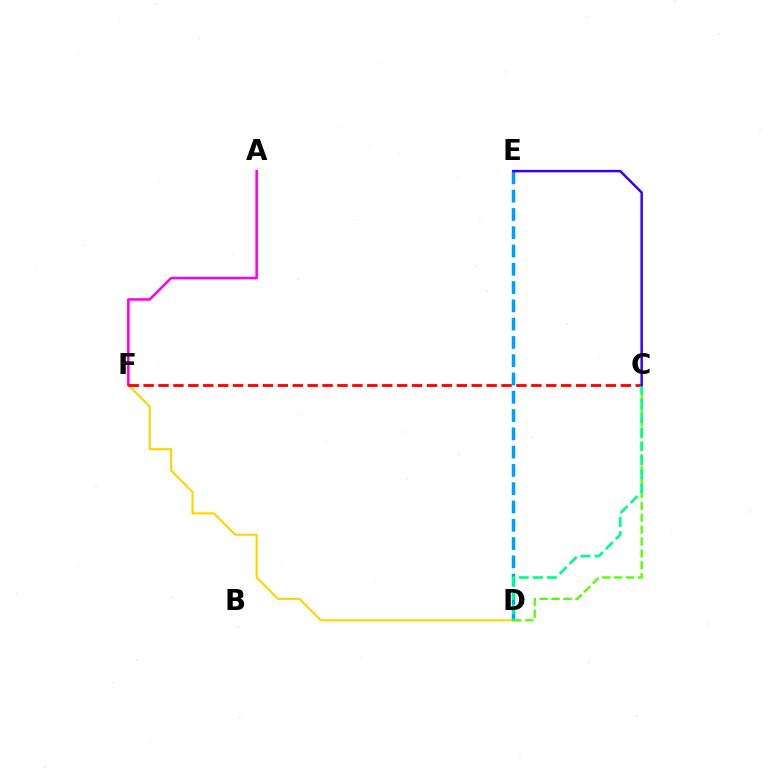{('D', 'F'): [{'color': '#ffd500', 'line_style': 'solid', 'thickness': 1.51}], ('D', 'E'): [{'color': '#009eff', 'line_style': 'dashed', 'thickness': 2.48}], ('A', 'F'): [{'color': '#ff00ed', 'line_style': 'solid', 'thickness': 1.82}], ('C', 'D'): [{'color': '#4fff00', 'line_style': 'dashed', 'thickness': 1.62}, {'color': '#00ff86', 'line_style': 'dashed', 'thickness': 1.92}], ('C', 'F'): [{'color': '#ff0000', 'line_style': 'dashed', 'thickness': 2.03}], ('C', 'E'): [{'color': '#3700ff', 'line_style': 'solid', 'thickness': 1.8}]}